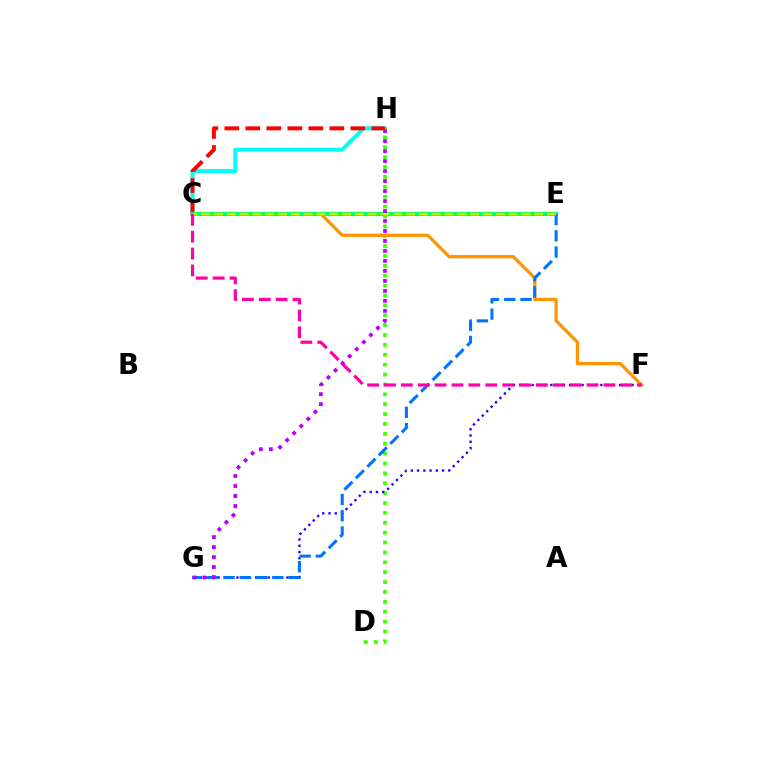{('C', 'H'): [{'color': '#00fff6', 'line_style': 'solid', 'thickness': 2.88}, {'color': '#ff0000', 'line_style': 'dashed', 'thickness': 2.85}], ('D', 'H'): [{'color': '#3dff00', 'line_style': 'dotted', 'thickness': 2.69}], ('F', 'G'): [{'color': '#2500ff', 'line_style': 'dotted', 'thickness': 1.7}], ('C', 'F'): [{'color': '#ff9400', 'line_style': 'solid', 'thickness': 2.33}, {'color': '#ff00ac', 'line_style': 'dashed', 'thickness': 2.29}], ('C', 'E'): [{'color': '#00ff5c', 'line_style': 'solid', 'thickness': 2.95}, {'color': '#d1ff00', 'line_style': 'dashed', 'thickness': 1.74}], ('E', 'G'): [{'color': '#0074ff', 'line_style': 'dashed', 'thickness': 2.21}], ('G', 'H'): [{'color': '#b900ff', 'line_style': 'dotted', 'thickness': 2.71}]}